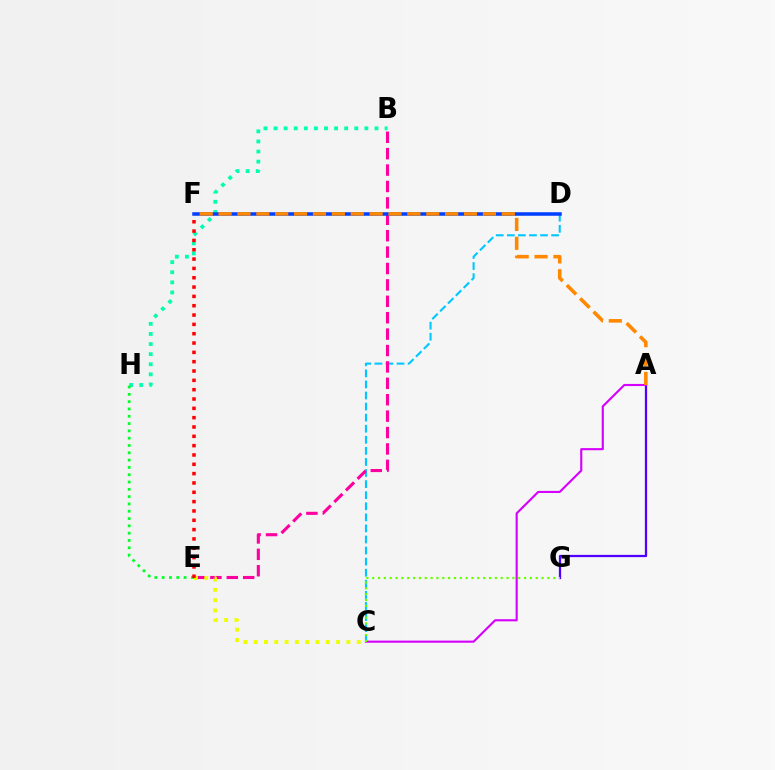{('B', 'H'): [{'color': '#00ffaf', 'line_style': 'dotted', 'thickness': 2.74}], ('E', 'H'): [{'color': '#00ff27', 'line_style': 'dotted', 'thickness': 1.98}], ('C', 'D'): [{'color': '#00c7ff', 'line_style': 'dashed', 'thickness': 1.5}], ('B', 'E'): [{'color': '#ff00a0', 'line_style': 'dashed', 'thickness': 2.23}], ('C', 'E'): [{'color': '#eeff00', 'line_style': 'dotted', 'thickness': 2.8}], ('A', 'G'): [{'color': '#4f00ff', 'line_style': 'solid', 'thickness': 1.63}], ('E', 'F'): [{'color': '#ff0000', 'line_style': 'dotted', 'thickness': 2.53}], ('D', 'F'): [{'color': '#003fff', 'line_style': 'solid', 'thickness': 2.53}], ('A', 'C'): [{'color': '#d600ff', 'line_style': 'solid', 'thickness': 1.53}], ('C', 'G'): [{'color': '#66ff00', 'line_style': 'dotted', 'thickness': 1.59}], ('A', 'F'): [{'color': '#ff8800', 'line_style': 'dashed', 'thickness': 2.57}]}